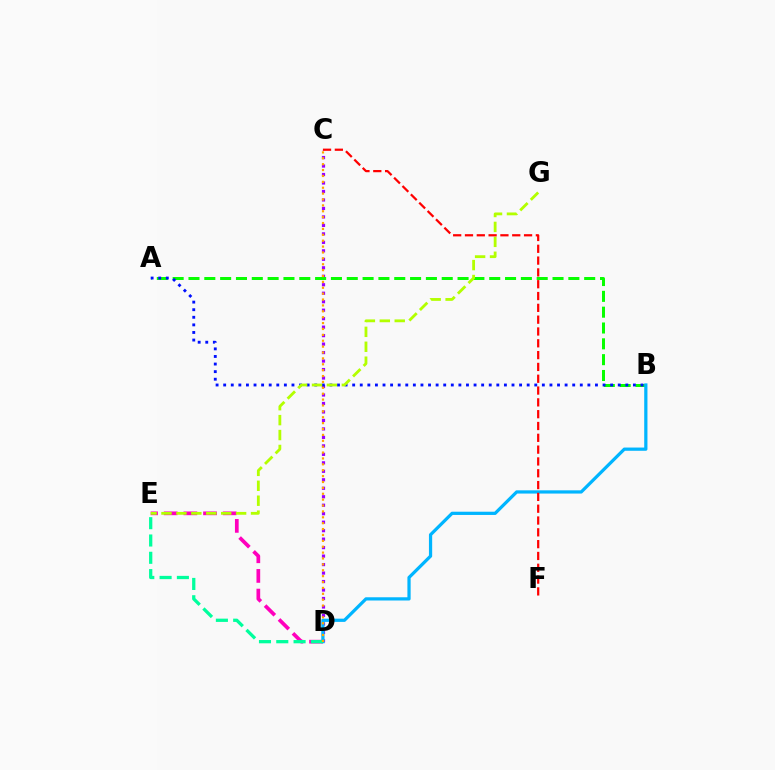{('D', 'E'): [{'color': '#ff00bd', 'line_style': 'dashed', 'thickness': 2.67}, {'color': '#00ff9d', 'line_style': 'dashed', 'thickness': 2.35}], ('C', 'D'): [{'color': '#9b00ff', 'line_style': 'dotted', 'thickness': 2.3}, {'color': '#ffa500', 'line_style': 'dotted', 'thickness': 1.6}], ('A', 'B'): [{'color': '#08ff00', 'line_style': 'dashed', 'thickness': 2.15}, {'color': '#0010ff', 'line_style': 'dotted', 'thickness': 2.06}], ('B', 'D'): [{'color': '#00b5ff', 'line_style': 'solid', 'thickness': 2.33}], ('E', 'G'): [{'color': '#b3ff00', 'line_style': 'dashed', 'thickness': 2.03}], ('C', 'F'): [{'color': '#ff0000', 'line_style': 'dashed', 'thickness': 1.61}]}